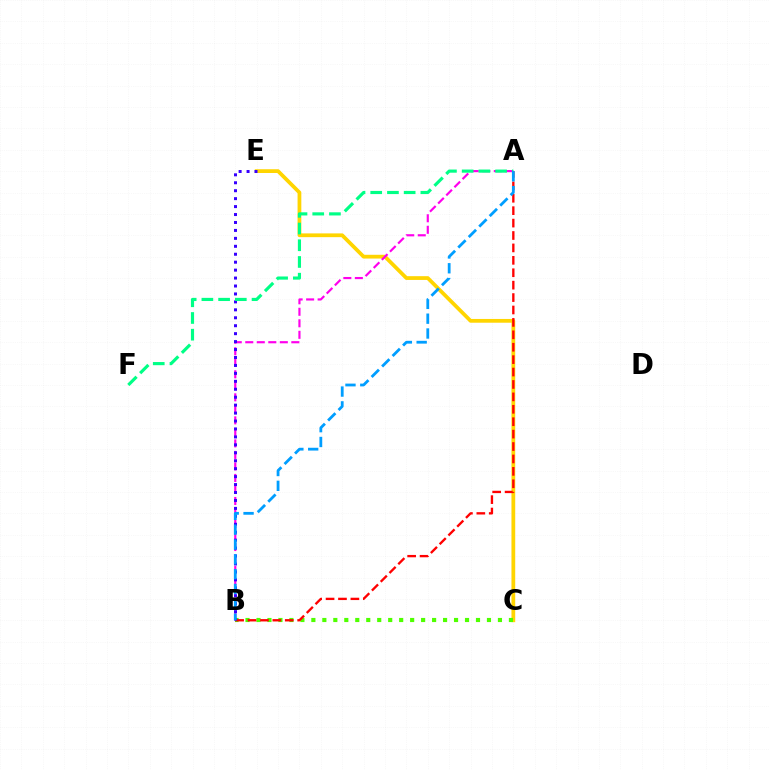{('C', 'E'): [{'color': '#ffd500', 'line_style': 'solid', 'thickness': 2.71}], ('B', 'C'): [{'color': '#4fff00', 'line_style': 'dotted', 'thickness': 2.98}], ('A', 'B'): [{'color': '#ff0000', 'line_style': 'dashed', 'thickness': 1.69}, {'color': '#ff00ed', 'line_style': 'dashed', 'thickness': 1.56}, {'color': '#009eff', 'line_style': 'dashed', 'thickness': 2.01}], ('B', 'E'): [{'color': '#3700ff', 'line_style': 'dotted', 'thickness': 2.16}], ('A', 'F'): [{'color': '#00ff86', 'line_style': 'dashed', 'thickness': 2.27}]}